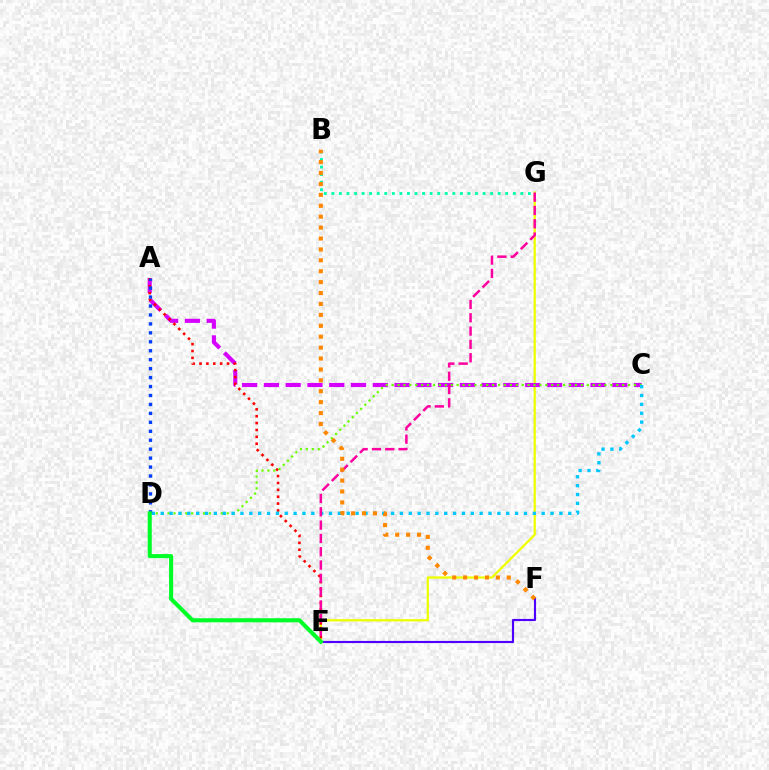{('E', 'G'): [{'color': '#eeff00', 'line_style': 'solid', 'thickness': 1.64}, {'color': '#ff00a0', 'line_style': 'dashed', 'thickness': 1.81}], ('A', 'C'): [{'color': '#d600ff', 'line_style': 'dashed', 'thickness': 2.96}], ('A', 'E'): [{'color': '#ff0000', 'line_style': 'dotted', 'thickness': 1.87}], ('B', 'G'): [{'color': '#00ffaf', 'line_style': 'dotted', 'thickness': 2.05}], ('C', 'D'): [{'color': '#66ff00', 'line_style': 'dotted', 'thickness': 1.61}, {'color': '#00c7ff', 'line_style': 'dotted', 'thickness': 2.41}], ('E', 'F'): [{'color': '#4f00ff', 'line_style': 'solid', 'thickness': 1.55}], ('B', 'F'): [{'color': '#ff8800', 'line_style': 'dotted', 'thickness': 2.96}], ('A', 'D'): [{'color': '#003fff', 'line_style': 'dotted', 'thickness': 2.43}], ('D', 'E'): [{'color': '#00ff27', 'line_style': 'solid', 'thickness': 2.94}]}